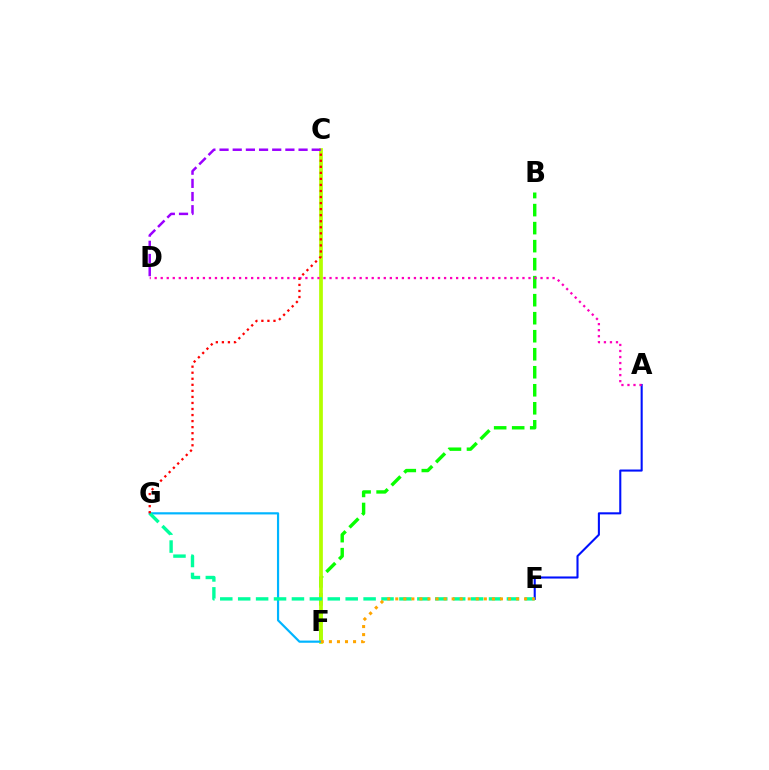{('A', 'E'): [{'color': '#0010ff', 'line_style': 'solid', 'thickness': 1.5}], ('B', 'F'): [{'color': '#08ff00', 'line_style': 'dashed', 'thickness': 2.45}], ('C', 'F'): [{'color': '#b3ff00', 'line_style': 'solid', 'thickness': 2.69}], ('F', 'G'): [{'color': '#00b5ff', 'line_style': 'solid', 'thickness': 1.58}], ('E', 'G'): [{'color': '#00ff9d', 'line_style': 'dashed', 'thickness': 2.43}], ('C', 'D'): [{'color': '#9b00ff', 'line_style': 'dashed', 'thickness': 1.79}], ('A', 'D'): [{'color': '#ff00bd', 'line_style': 'dotted', 'thickness': 1.64}], ('C', 'G'): [{'color': '#ff0000', 'line_style': 'dotted', 'thickness': 1.64}], ('E', 'F'): [{'color': '#ffa500', 'line_style': 'dotted', 'thickness': 2.19}]}